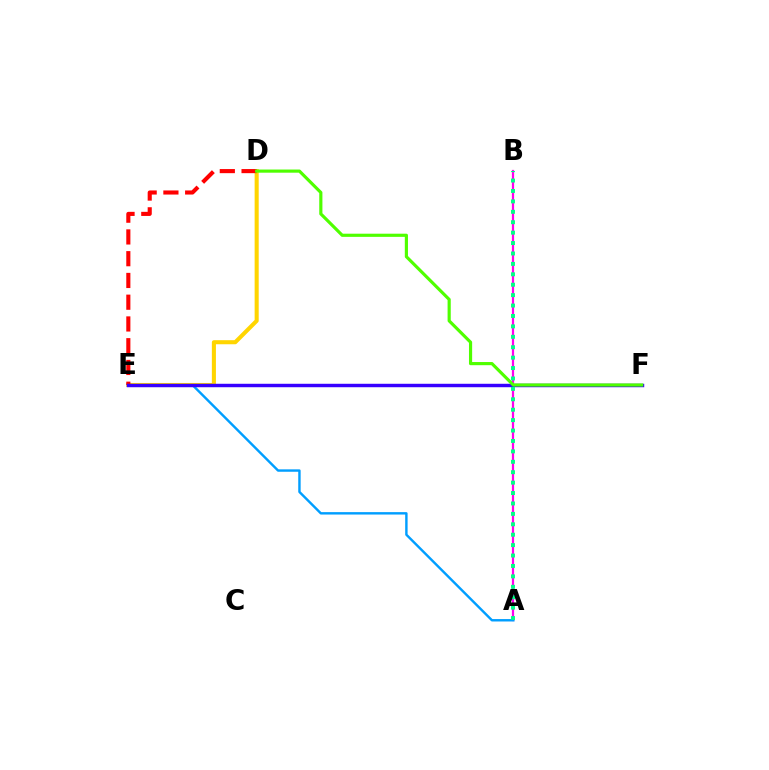{('A', 'B'): [{'color': '#ff00ed', 'line_style': 'solid', 'thickness': 1.61}, {'color': '#00ff86', 'line_style': 'dotted', 'thickness': 2.83}], ('A', 'E'): [{'color': '#009eff', 'line_style': 'solid', 'thickness': 1.74}], ('D', 'E'): [{'color': '#ffd500', 'line_style': 'solid', 'thickness': 2.93}, {'color': '#ff0000', 'line_style': 'dashed', 'thickness': 2.96}], ('E', 'F'): [{'color': '#3700ff', 'line_style': 'solid', 'thickness': 2.48}], ('D', 'F'): [{'color': '#4fff00', 'line_style': 'solid', 'thickness': 2.28}]}